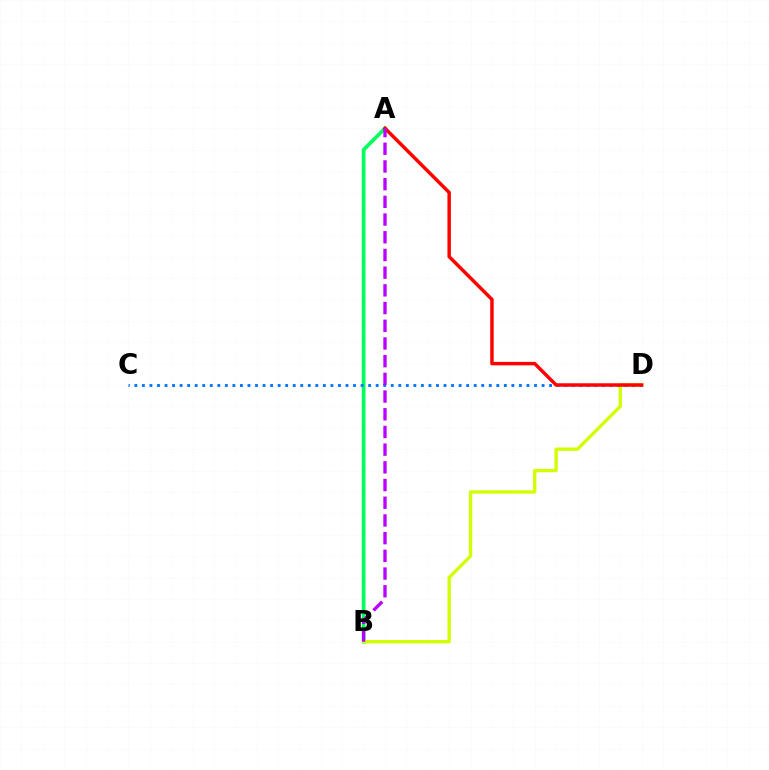{('A', 'B'): [{'color': '#00ff5c', 'line_style': 'solid', 'thickness': 2.68}, {'color': '#b900ff', 'line_style': 'dashed', 'thickness': 2.4}], ('B', 'D'): [{'color': '#d1ff00', 'line_style': 'solid', 'thickness': 2.4}], ('C', 'D'): [{'color': '#0074ff', 'line_style': 'dotted', 'thickness': 2.05}], ('A', 'D'): [{'color': '#ff0000', 'line_style': 'solid', 'thickness': 2.48}]}